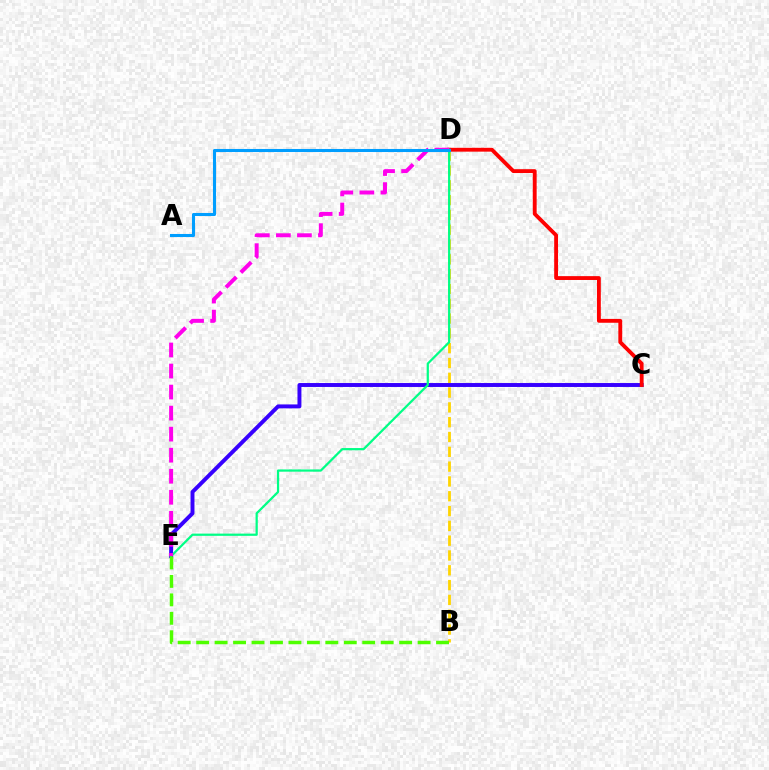{('B', 'D'): [{'color': '#ffd500', 'line_style': 'dashed', 'thickness': 2.01}], ('C', 'E'): [{'color': '#3700ff', 'line_style': 'solid', 'thickness': 2.83}], ('C', 'D'): [{'color': '#ff0000', 'line_style': 'solid', 'thickness': 2.77}], ('D', 'E'): [{'color': '#00ff86', 'line_style': 'solid', 'thickness': 1.61}, {'color': '#ff00ed', 'line_style': 'dashed', 'thickness': 2.86}], ('A', 'D'): [{'color': '#009eff', 'line_style': 'solid', 'thickness': 2.2}], ('B', 'E'): [{'color': '#4fff00', 'line_style': 'dashed', 'thickness': 2.51}]}